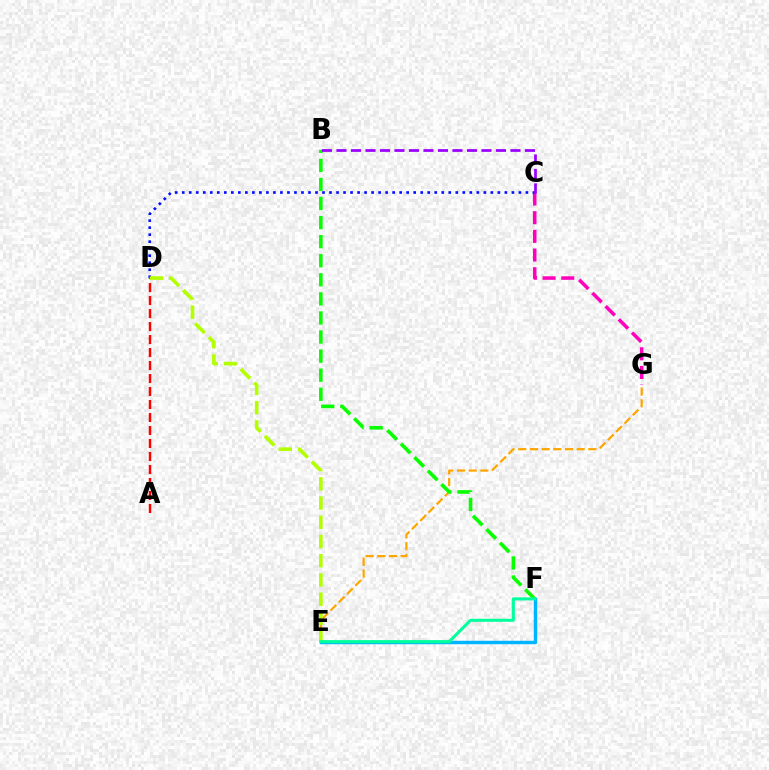{('E', 'G'): [{'color': '#ffa500', 'line_style': 'dashed', 'thickness': 1.59}], ('B', 'F'): [{'color': '#08ff00', 'line_style': 'dashed', 'thickness': 2.59}], ('C', 'G'): [{'color': '#ff00bd', 'line_style': 'dashed', 'thickness': 2.54}], ('A', 'D'): [{'color': '#ff0000', 'line_style': 'dashed', 'thickness': 1.77}], ('C', 'D'): [{'color': '#0010ff', 'line_style': 'dotted', 'thickness': 1.91}], ('B', 'C'): [{'color': '#9b00ff', 'line_style': 'dashed', 'thickness': 1.97}], ('E', 'F'): [{'color': '#00b5ff', 'line_style': 'solid', 'thickness': 2.46}, {'color': '#00ff9d', 'line_style': 'solid', 'thickness': 2.19}], ('D', 'E'): [{'color': '#b3ff00', 'line_style': 'dashed', 'thickness': 2.61}]}